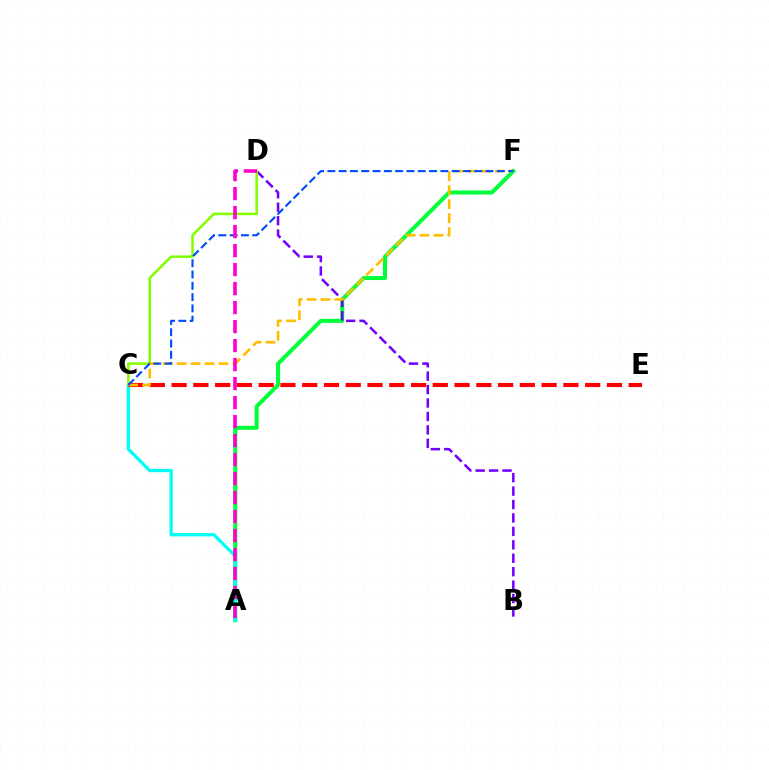{('A', 'F'): [{'color': '#00ff39', 'line_style': 'solid', 'thickness': 2.89}], ('A', 'C'): [{'color': '#00fff6', 'line_style': 'solid', 'thickness': 2.39}], ('B', 'D'): [{'color': '#7200ff', 'line_style': 'dashed', 'thickness': 1.82}], ('C', 'D'): [{'color': '#84ff00', 'line_style': 'solid', 'thickness': 1.83}], ('C', 'E'): [{'color': '#ff0000', 'line_style': 'dashed', 'thickness': 2.96}], ('C', 'F'): [{'color': '#ffbd00', 'line_style': 'dashed', 'thickness': 1.9}, {'color': '#004bff', 'line_style': 'dashed', 'thickness': 1.54}], ('A', 'D'): [{'color': '#ff00cf', 'line_style': 'dashed', 'thickness': 2.58}]}